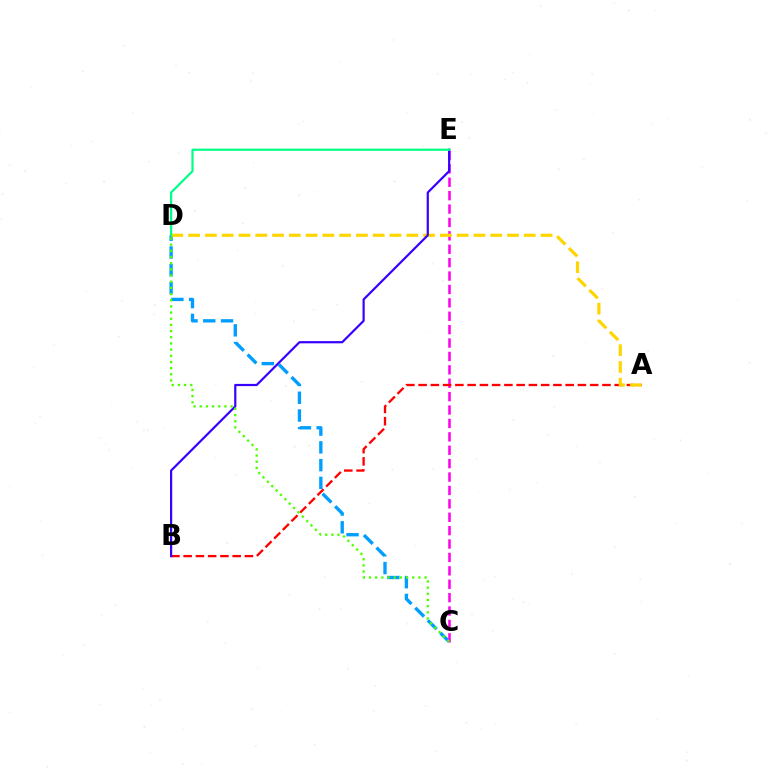{('C', 'D'): [{'color': '#009eff', 'line_style': 'dashed', 'thickness': 2.41}, {'color': '#4fff00', 'line_style': 'dotted', 'thickness': 1.68}], ('C', 'E'): [{'color': '#ff00ed', 'line_style': 'dashed', 'thickness': 1.82}], ('A', 'B'): [{'color': '#ff0000', 'line_style': 'dashed', 'thickness': 1.66}], ('A', 'D'): [{'color': '#ffd500', 'line_style': 'dashed', 'thickness': 2.28}], ('B', 'E'): [{'color': '#3700ff', 'line_style': 'solid', 'thickness': 1.58}], ('D', 'E'): [{'color': '#00ff86', 'line_style': 'solid', 'thickness': 1.59}]}